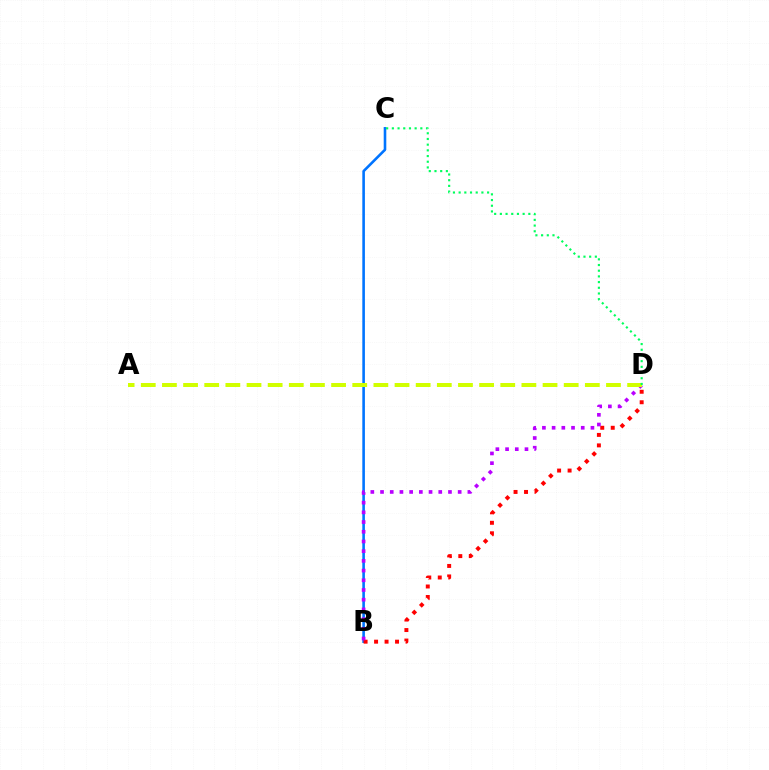{('B', 'C'): [{'color': '#0074ff', 'line_style': 'solid', 'thickness': 1.87}], ('B', 'D'): [{'color': '#ff0000', 'line_style': 'dotted', 'thickness': 2.85}, {'color': '#b900ff', 'line_style': 'dotted', 'thickness': 2.64}], ('A', 'D'): [{'color': '#d1ff00', 'line_style': 'dashed', 'thickness': 2.87}], ('C', 'D'): [{'color': '#00ff5c', 'line_style': 'dotted', 'thickness': 1.55}]}